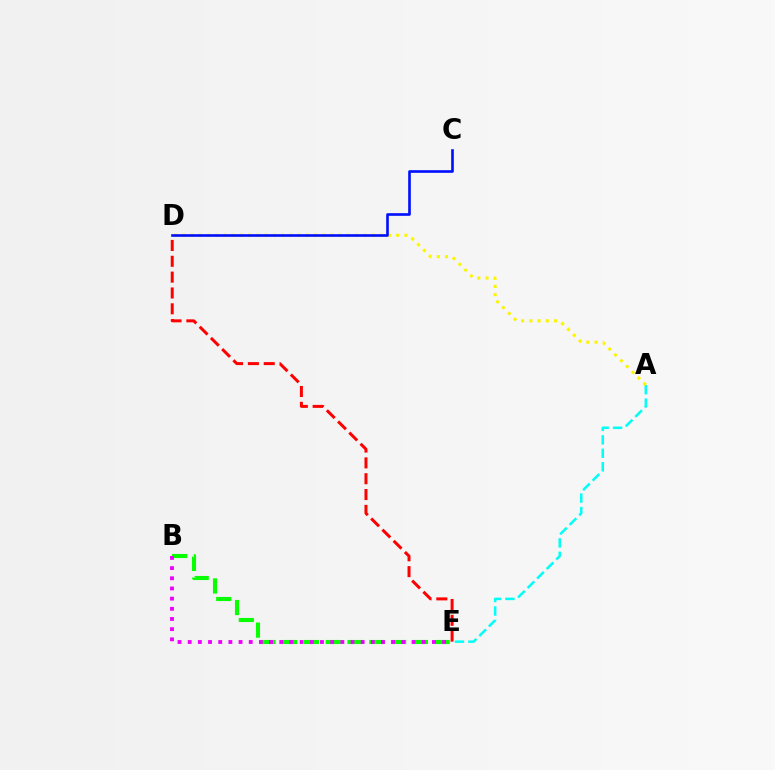{('B', 'E'): [{'color': '#08ff00', 'line_style': 'dashed', 'thickness': 2.96}, {'color': '#ee00ff', 'line_style': 'dotted', 'thickness': 2.76}], ('A', 'E'): [{'color': '#00fff6', 'line_style': 'dashed', 'thickness': 1.83}], ('D', 'E'): [{'color': '#ff0000', 'line_style': 'dashed', 'thickness': 2.15}], ('A', 'D'): [{'color': '#fcf500', 'line_style': 'dotted', 'thickness': 2.24}], ('C', 'D'): [{'color': '#0010ff', 'line_style': 'solid', 'thickness': 1.89}]}